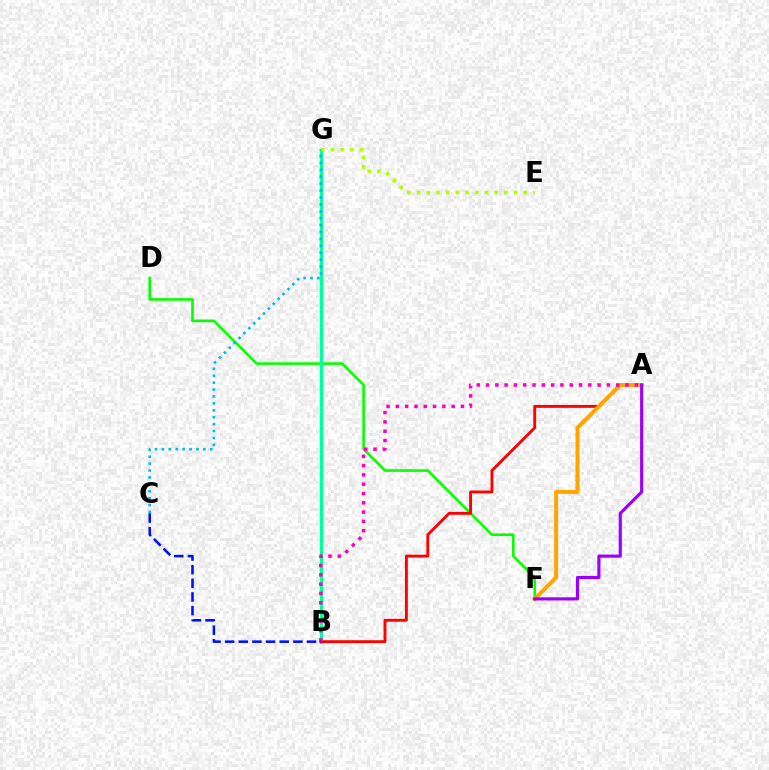{('D', 'F'): [{'color': '#08ff00', 'line_style': 'solid', 'thickness': 1.88}], ('B', 'G'): [{'color': '#00ff9d', 'line_style': 'solid', 'thickness': 2.38}], ('A', 'B'): [{'color': '#ff0000', 'line_style': 'solid', 'thickness': 2.07}, {'color': '#ff00bd', 'line_style': 'dotted', 'thickness': 2.53}], ('A', 'F'): [{'color': '#ffa500', 'line_style': 'solid', 'thickness': 2.86}, {'color': '#9b00ff', 'line_style': 'solid', 'thickness': 2.26}], ('E', 'G'): [{'color': '#b3ff00', 'line_style': 'dotted', 'thickness': 2.64}], ('C', 'G'): [{'color': '#00b5ff', 'line_style': 'dotted', 'thickness': 1.88}], ('B', 'C'): [{'color': '#0010ff', 'line_style': 'dashed', 'thickness': 1.85}]}